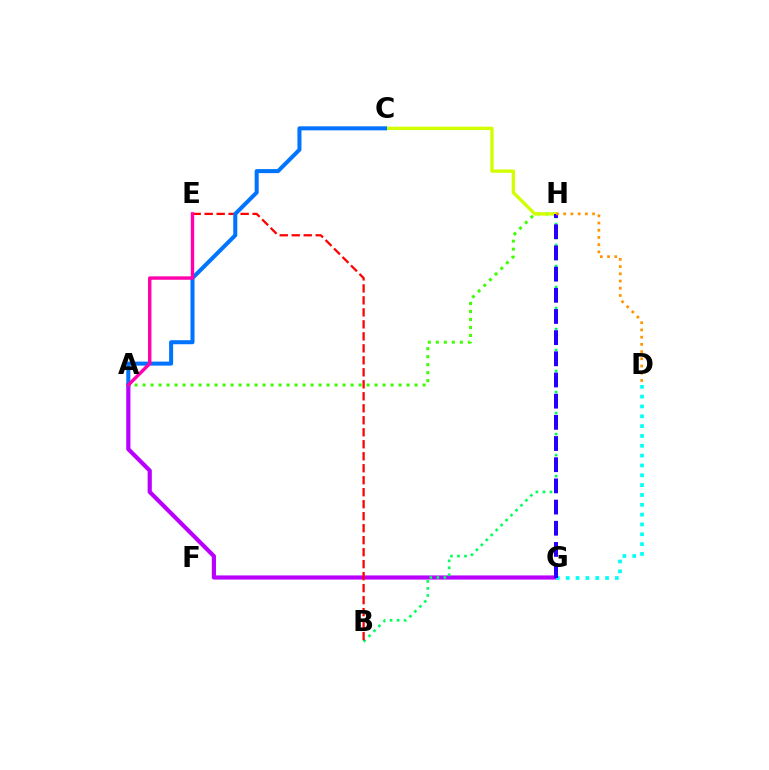{('A', 'G'): [{'color': '#b900ff', 'line_style': 'solid', 'thickness': 3.0}], ('B', 'H'): [{'color': '#00ff5c', 'line_style': 'dotted', 'thickness': 1.9}], ('D', 'G'): [{'color': '#00fff6', 'line_style': 'dotted', 'thickness': 2.67}], ('B', 'E'): [{'color': '#ff0000', 'line_style': 'dashed', 'thickness': 1.63}], ('A', 'H'): [{'color': '#3dff00', 'line_style': 'dotted', 'thickness': 2.17}], ('C', 'H'): [{'color': '#d1ff00', 'line_style': 'solid', 'thickness': 2.39}], ('A', 'C'): [{'color': '#0074ff', 'line_style': 'solid', 'thickness': 2.9}], ('G', 'H'): [{'color': '#2500ff', 'line_style': 'dashed', 'thickness': 2.88}], ('D', 'H'): [{'color': '#ff9400', 'line_style': 'dotted', 'thickness': 1.96}], ('A', 'E'): [{'color': '#ff00ac', 'line_style': 'solid', 'thickness': 2.45}]}